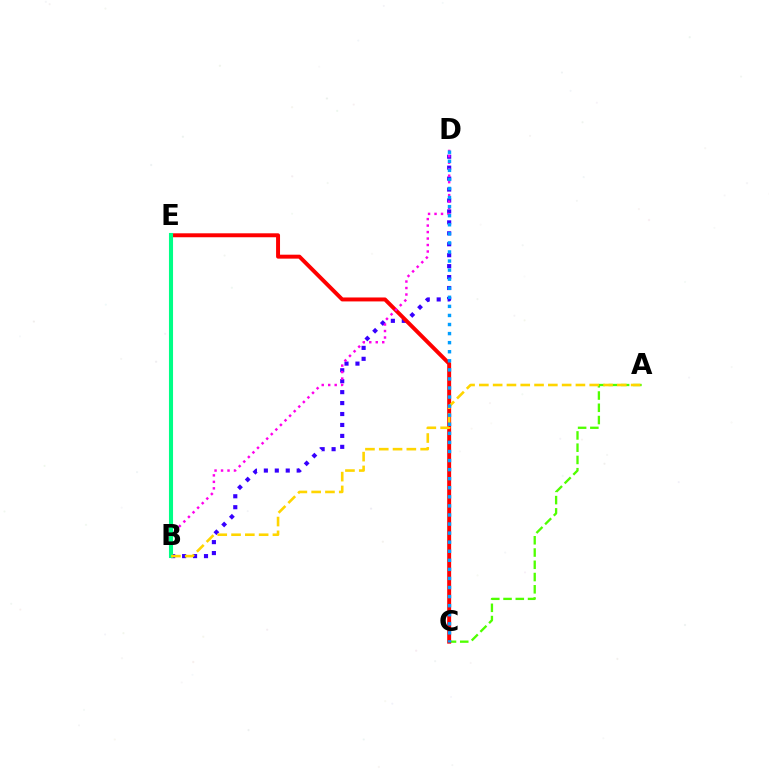{('A', 'C'): [{'color': '#4fff00', 'line_style': 'dashed', 'thickness': 1.67}], ('B', 'D'): [{'color': '#3700ff', 'line_style': 'dotted', 'thickness': 2.97}, {'color': '#ff00ed', 'line_style': 'dotted', 'thickness': 1.76}], ('C', 'E'): [{'color': '#ff0000', 'line_style': 'solid', 'thickness': 2.84}], ('B', 'E'): [{'color': '#00ff86', 'line_style': 'solid', 'thickness': 2.94}], ('A', 'B'): [{'color': '#ffd500', 'line_style': 'dashed', 'thickness': 1.87}], ('C', 'D'): [{'color': '#009eff', 'line_style': 'dotted', 'thickness': 2.46}]}